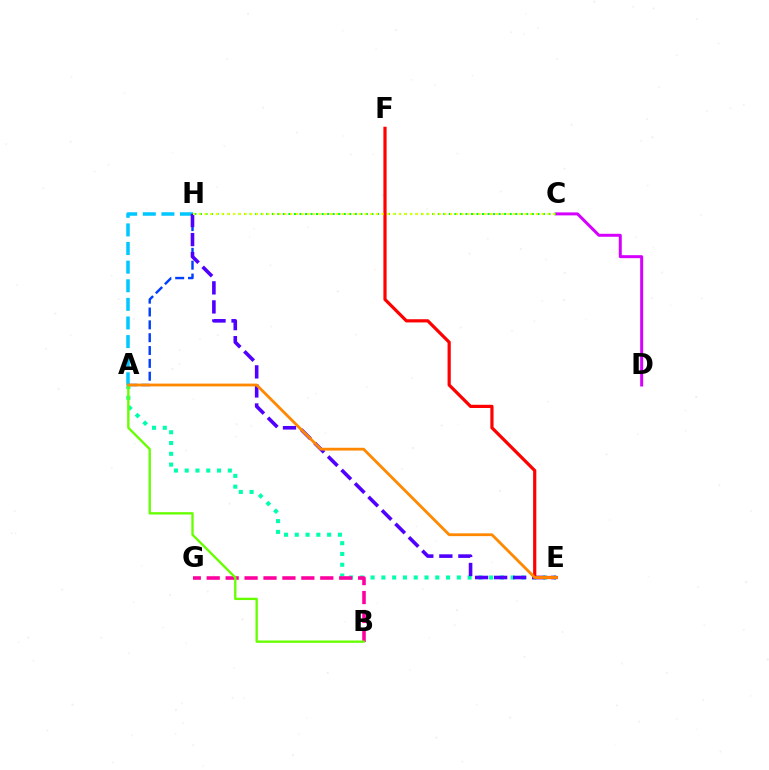{('A', 'H'): [{'color': '#00c7ff', 'line_style': 'dashed', 'thickness': 2.53}, {'color': '#003fff', 'line_style': 'dashed', 'thickness': 1.74}], ('A', 'E'): [{'color': '#00ffaf', 'line_style': 'dotted', 'thickness': 2.93}, {'color': '#ff8800', 'line_style': 'solid', 'thickness': 2.01}], ('B', 'G'): [{'color': '#ff00a0', 'line_style': 'dashed', 'thickness': 2.57}], ('A', 'B'): [{'color': '#66ff00', 'line_style': 'solid', 'thickness': 1.69}], ('E', 'H'): [{'color': '#4f00ff', 'line_style': 'dashed', 'thickness': 2.59}], ('C', 'D'): [{'color': '#d600ff', 'line_style': 'solid', 'thickness': 2.15}], ('C', 'H'): [{'color': '#00ff27', 'line_style': 'dotted', 'thickness': 1.5}, {'color': '#eeff00', 'line_style': 'dotted', 'thickness': 1.55}], ('E', 'F'): [{'color': '#ff0000', 'line_style': 'solid', 'thickness': 2.31}]}